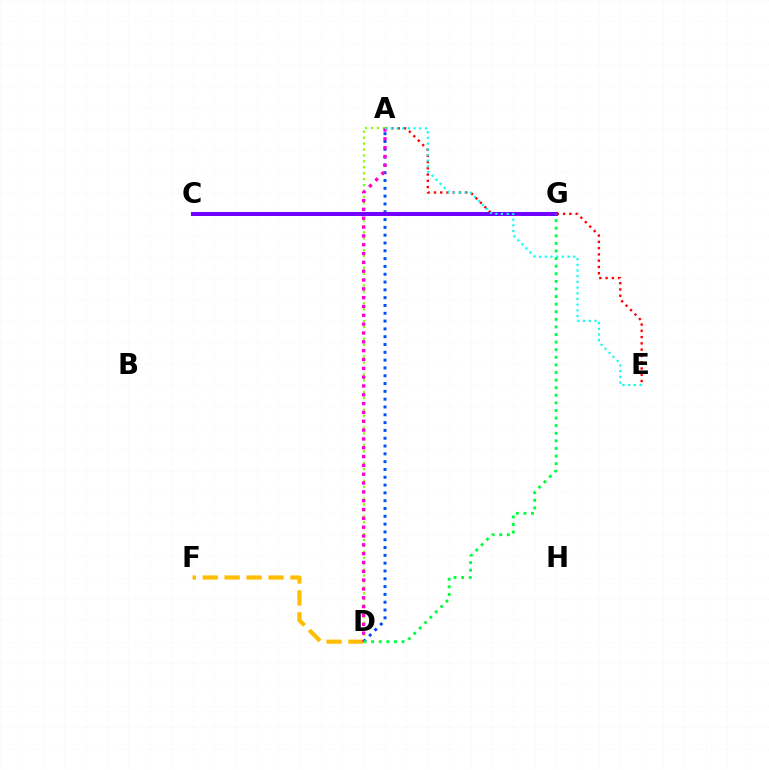{('A', 'D'): [{'color': '#84ff00', 'line_style': 'dotted', 'thickness': 1.61}, {'color': '#004bff', 'line_style': 'dotted', 'thickness': 2.12}, {'color': '#ff00cf', 'line_style': 'dotted', 'thickness': 2.4}], ('D', 'F'): [{'color': '#ffbd00', 'line_style': 'dashed', 'thickness': 2.98}], ('A', 'E'): [{'color': '#ff0000', 'line_style': 'dotted', 'thickness': 1.7}, {'color': '#00fff6', 'line_style': 'dotted', 'thickness': 1.55}], ('C', 'G'): [{'color': '#7200ff', 'line_style': 'solid', 'thickness': 2.9}], ('D', 'G'): [{'color': '#00ff39', 'line_style': 'dotted', 'thickness': 2.06}]}